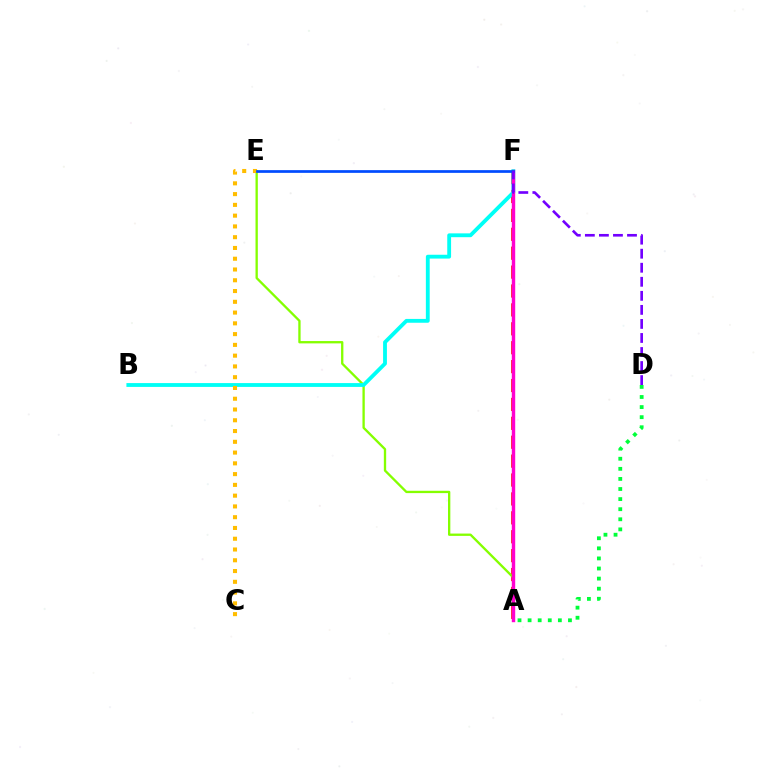{('A', 'F'): [{'color': '#ff0000', 'line_style': 'dashed', 'thickness': 2.57}, {'color': '#ff00cf', 'line_style': 'solid', 'thickness': 2.45}], ('A', 'E'): [{'color': '#84ff00', 'line_style': 'solid', 'thickness': 1.67}], ('B', 'F'): [{'color': '#00fff6', 'line_style': 'solid', 'thickness': 2.76}], ('C', 'E'): [{'color': '#ffbd00', 'line_style': 'dotted', 'thickness': 2.93}], ('E', 'F'): [{'color': '#004bff', 'line_style': 'solid', 'thickness': 1.96}], ('A', 'D'): [{'color': '#00ff39', 'line_style': 'dotted', 'thickness': 2.74}], ('D', 'F'): [{'color': '#7200ff', 'line_style': 'dashed', 'thickness': 1.91}]}